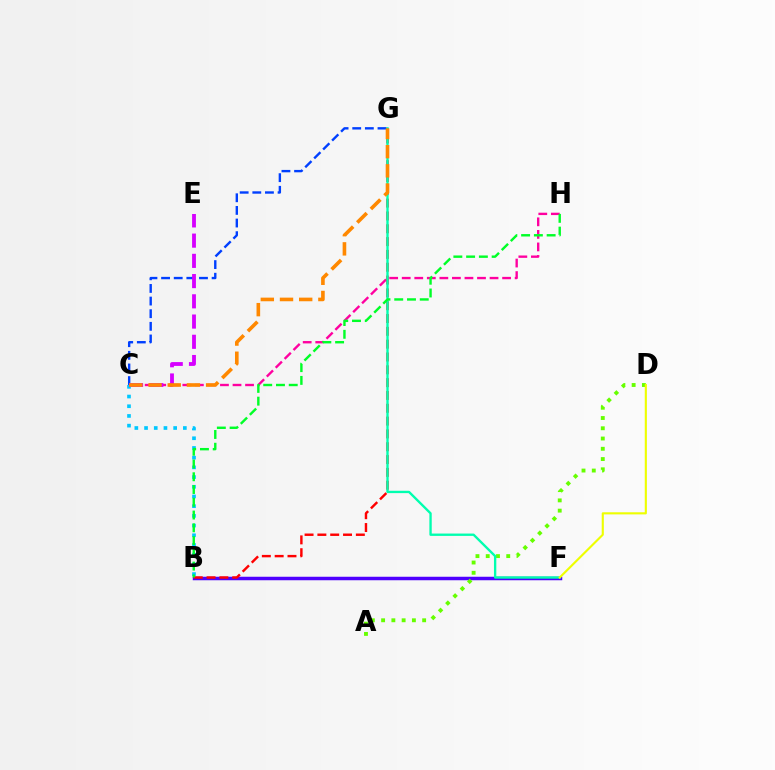{('C', 'H'): [{'color': '#ff00a0', 'line_style': 'dashed', 'thickness': 1.7}], ('B', 'C'): [{'color': '#00c7ff', 'line_style': 'dotted', 'thickness': 2.64}], ('B', 'F'): [{'color': '#4f00ff', 'line_style': 'solid', 'thickness': 2.51}], ('A', 'D'): [{'color': '#66ff00', 'line_style': 'dotted', 'thickness': 2.79}], ('B', 'G'): [{'color': '#ff0000', 'line_style': 'dashed', 'thickness': 1.74}], ('F', 'G'): [{'color': '#00ffaf', 'line_style': 'solid', 'thickness': 1.69}], ('B', 'H'): [{'color': '#00ff27', 'line_style': 'dashed', 'thickness': 1.73}], ('C', 'G'): [{'color': '#003fff', 'line_style': 'dashed', 'thickness': 1.72}, {'color': '#ff8800', 'line_style': 'dashed', 'thickness': 2.61}], ('C', 'E'): [{'color': '#d600ff', 'line_style': 'dashed', 'thickness': 2.75}], ('D', 'F'): [{'color': '#eeff00', 'line_style': 'solid', 'thickness': 1.53}]}